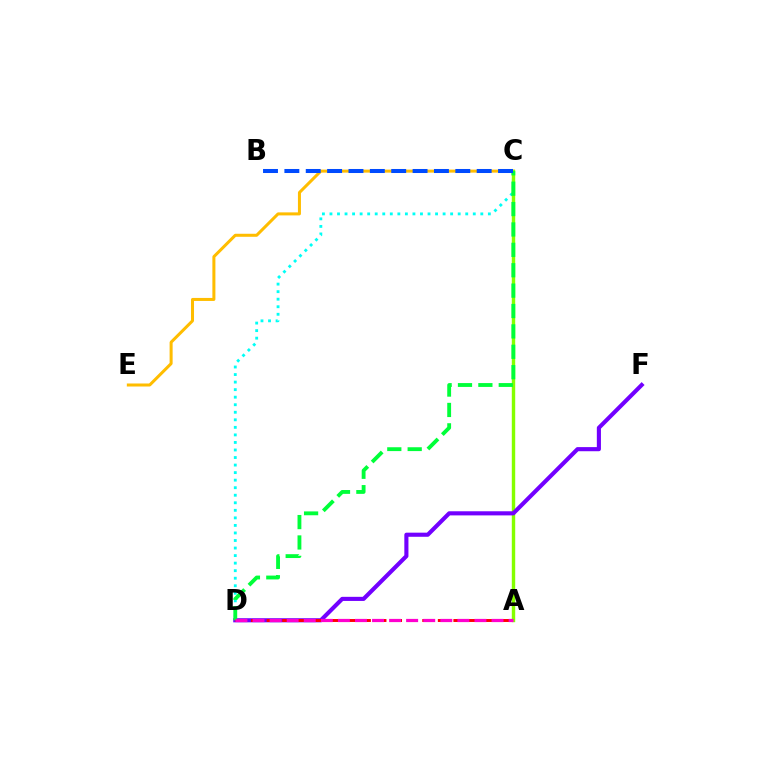{('C', 'E'): [{'color': '#ffbd00', 'line_style': 'solid', 'thickness': 2.18}], ('C', 'D'): [{'color': '#00fff6', 'line_style': 'dotted', 'thickness': 2.05}, {'color': '#00ff39', 'line_style': 'dashed', 'thickness': 2.77}], ('A', 'C'): [{'color': '#84ff00', 'line_style': 'solid', 'thickness': 2.45}], ('D', 'F'): [{'color': '#7200ff', 'line_style': 'solid', 'thickness': 2.96}], ('A', 'D'): [{'color': '#ff0000', 'line_style': 'dashed', 'thickness': 2.11}, {'color': '#ff00cf', 'line_style': 'dashed', 'thickness': 2.32}], ('B', 'C'): [{'color': '#004bff', 'line_style': 'dashed', 'thickness': 2.9}]}